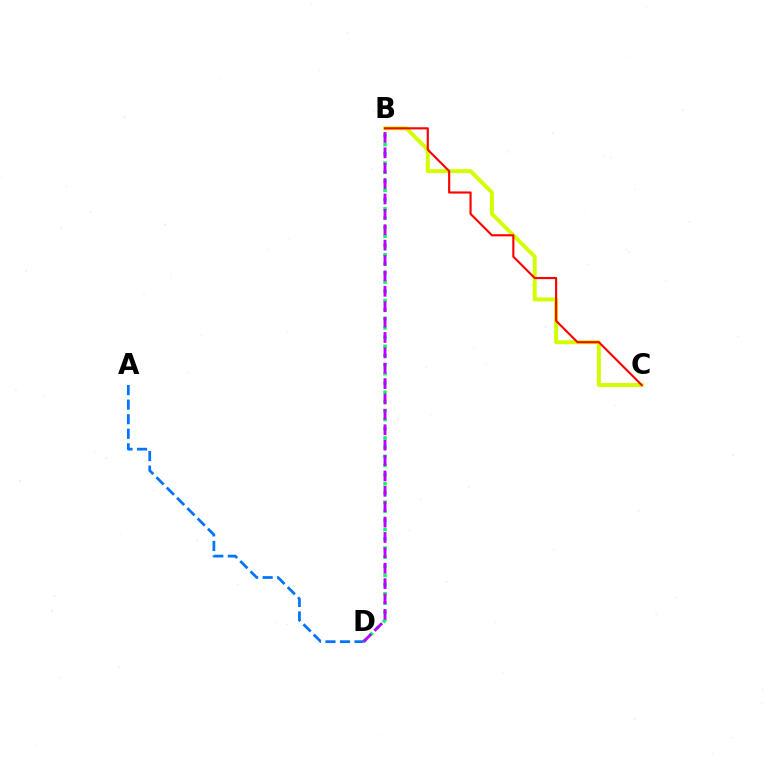{('B', 'C'): [{'color': '#d1ff00', 'line_style': 'solid', 'thickness': 2.84}, {'color': '#ff0000', 'line_style': 'solid', 'thickness': 1.54}], ('B', 'D'): [{'color': '#00ff5c', 'line_style': 'dotted', 'thickness': 2.49}, {'color': '#b900ff', 'line_style': 'dashed', 'thickness': 2.09}], ('A', 'D'): [{'color': '#0074ff', 'line_style': 'dashed', 'thickness': 1.98}]}